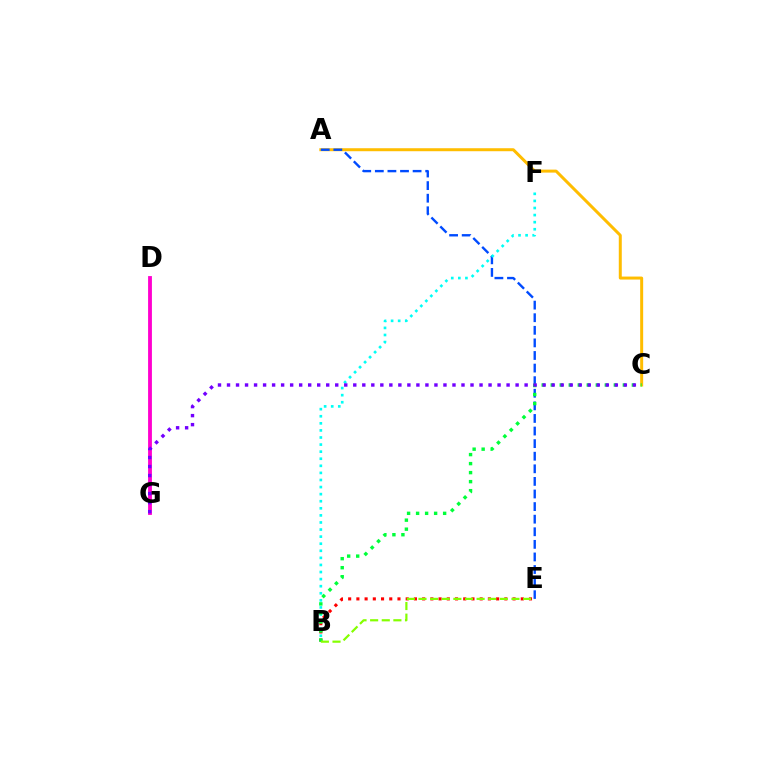{('B', 'E'): [{'color': '#ff0000', 'line_style': 'dotted', 'thickness': 2.23}, {'color': '#84ff00', 'line_style': 'dashed', 'thickness': 1.58}], ('A', 'C'): [{'color': '#ffbd00', 'line_style': 'solid', 'thickness': 2.15}], ('D', 'G'): [{'color': '#ff00cf', 'line_style': 'solid', 'thickness': 2.76}], ('A', 'E'): [{'color': '#004bff', 'line_style': 'dashed', 'thickness': 1.71}], ('B', 'F'): [{'color': '#00fff6', 'line_style': 'dotted', 'thickness': 1.92}], ('B', 'C'): [{'color': '#00ff39', 'line_style': 'dotted', 'thickness': 2.45}], ('C', 'G'): [{'color': '#7200ff', 'line_style': 'dotted', 'thickness': 2.45}]}